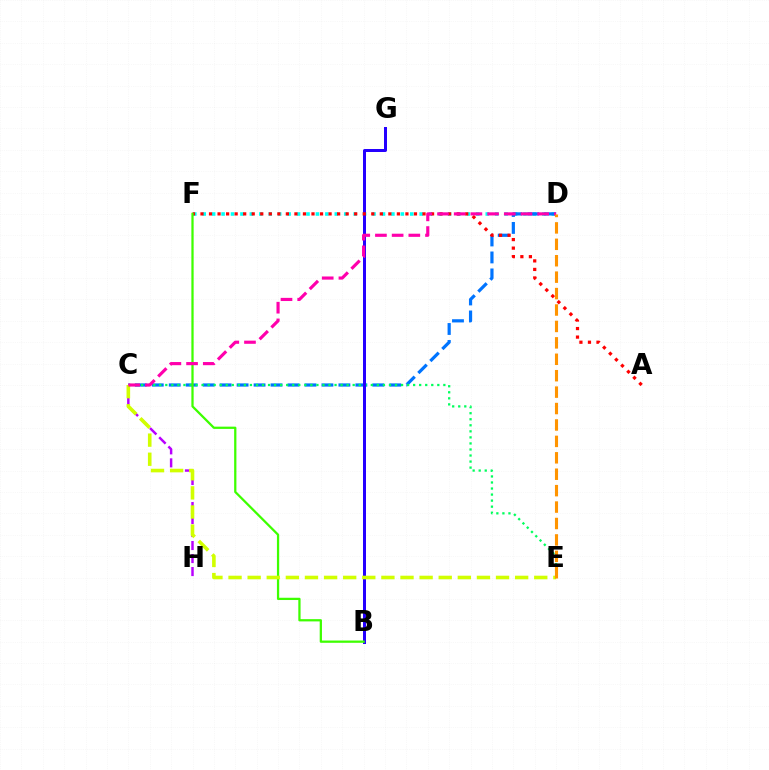{('D', 'F'): [{'color': '#00fff6', 'line_style': 'dotted', 'thickness': 2.56}], ('C', 'H'): [{'color': '#b900ff', 'line_style': 'dashed', 'thickness': 1.77}], ('C', 'D'): [{'color': '#0074ff', 'line_style': 'dashed', 'thickness': 2.3}, {'color': '#ff00ac', 'line_style': 'dashed', 'thickness': 2.27}], ('C', 'E'): [{'color': '#00ff5c', 'line_style': 'dotted', 'thickness': 1.64}, {'color': '#d1ff00', 'line_style': 'dashed', 'thickness': 2.6}], ('B', 'G'): [{'color': '#2500ff', 'line_style': 'solid', 'thickness': 2.15}], ('A', 'F'): [{'color': '#ff0000', 'line_style': 'dotted', 'thickness': 2.32}], ('B', 'F'): [{'color': '#3dff00', 'line_style': 'solid', 'thickness': 1.63}], ('D', 'E'): [{'color': '#ff9400', 'line_style': 'dashed', 'thickness': 2.23}]}